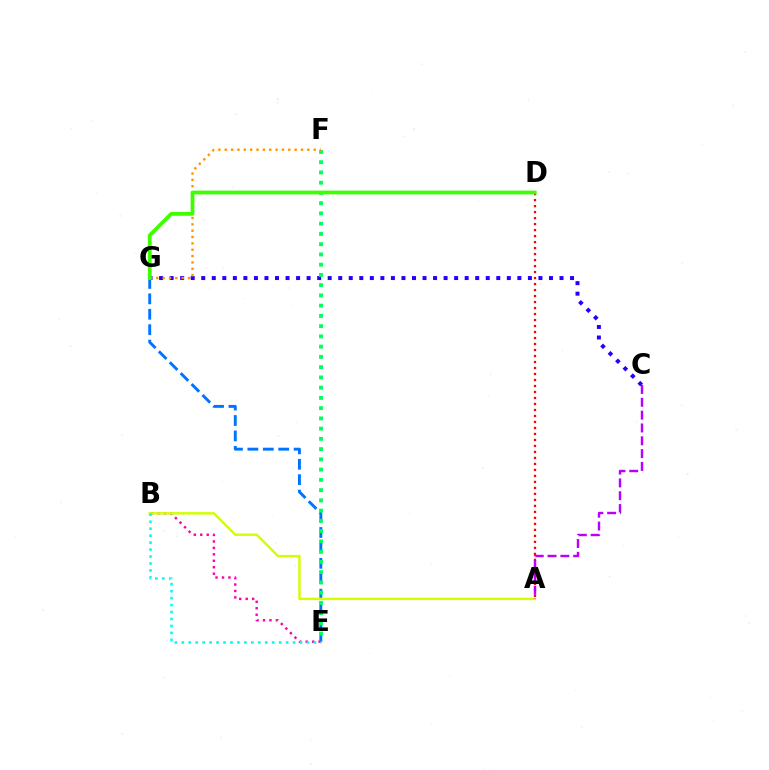{('A', 'D'): [{'color': '#ff0000', 'line_style': 'dotted', 'thickness': 1.63}], ('B', 'E'): [{'color': '#ff00ac', 'line_style': 'dotted', 'thickness': 1.75}, {'color': '#00fff6', 'line_style': 'dotted', 'thickness': 1.89}], ('C', 'G'): [{'color': '#2500ff', 'line_style': 'dotted', 'thickness': 2.86}], ('E', 'G'): [{'color': '#0074ff', 'line_style': 'dashed', 'thickness': 2.09}], ('A', 'B'): [{'color': '#d1ff00', 'line_style': 'solid', 'thickness': 1.75}], ('E', 'F'): [{'color': '#00ff5c', 'line_style': 'dotted', 'thickness': 2.78}], ('F', 'G'): [{'color': '#ff9400', 'line_style': 'dotted', 'thickness': 1.73}], ('D', 'G'): [{'color': '#3dff00', 'line_style': 'solid', 'thickness': 2.69}], ('A', 'C'): [{'color': '#b900ff', 'line_style': 'dashed', 'thickness': 1.74}]}